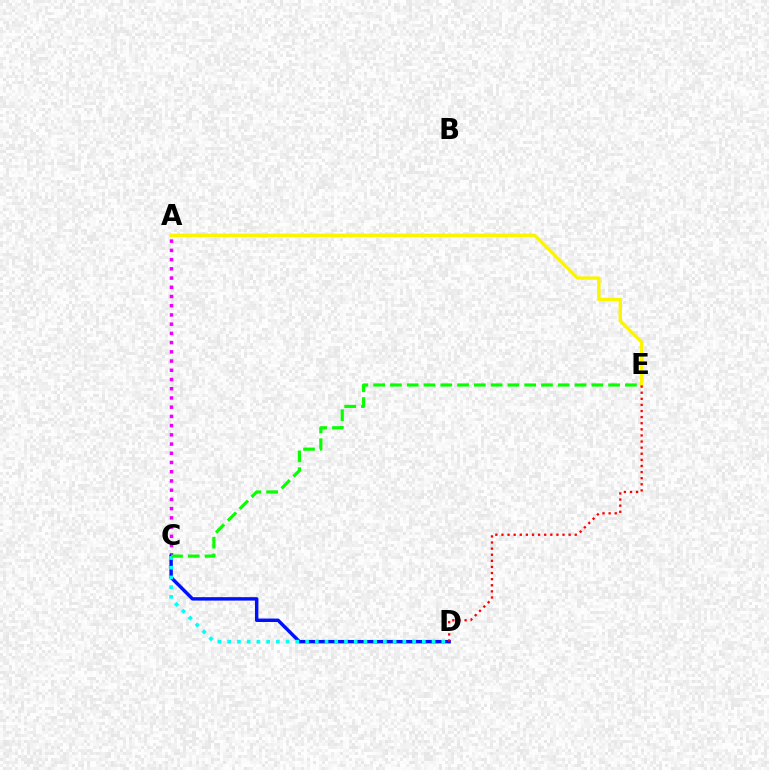{('A', 'C'): [{'color': '#ee00ff', 'line_style': 'dotted', 'thickness': 2.51}], ('C', 'D'): [{'color': '#0010ff', 'line_style': 'solid', 'thickness': 2.47}, {'color': '#00fff6', 'line_style': 'dotted', 'thickness': 2.64}], ('A', 'E'): [{'color': '#fcf500', 'line_style': 'solid', 'thickness': 2.42}], ('C', 'E'): [{'color': '#08ff00', 'line_style': 'dashed', 'thickness': 2.28}], ('D', 'E'): [{'color': '#ff0000', 'line_style': 'dotted', 'thickness': 1.66}]}